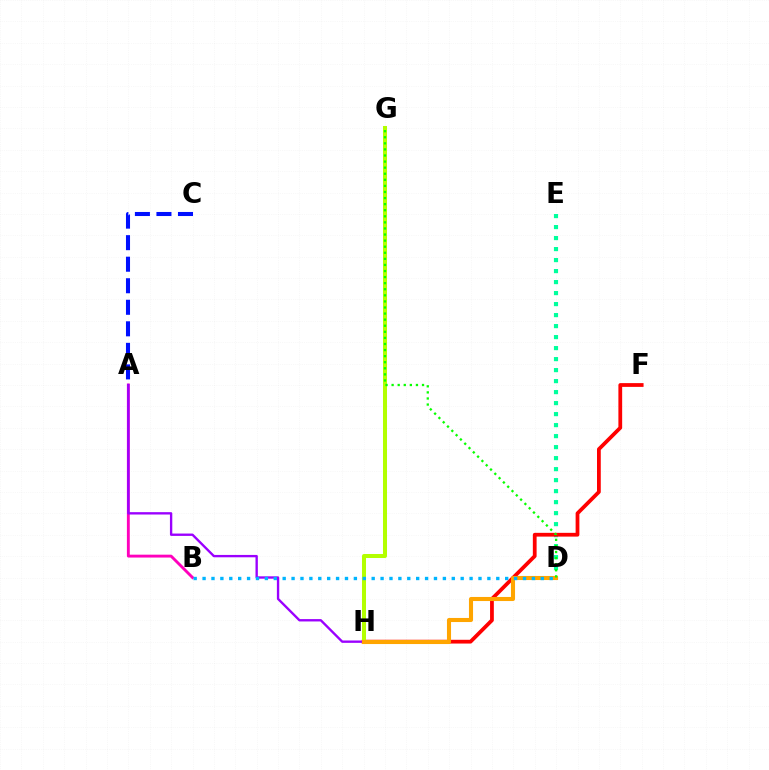{('D', 'E'): [{'color': '#00ff9d', 'line_style': 'dotted', 'thickness': 2.99}], ('F', 'H'): [{'color': '#ff0000', 'line_style': 'solid', 'thickness': 2.71}], ('A', 'B'): [{'color': '#ff00bd', 'line_style': 'solid', 'thickness': 2.07}], ('G', 'H'): [{'color': '#b3ff00', 'line_style': 'solid', 'thickness': 2.9}], ('A', 'H'): [{'color': '#9b00ff', 'line_style': 'solid', 'thickness': 1.7}], ('D', 'H'): [{'color': '#ffa500', 'line_style': 'solid', 'thickness': 2.94}], ('D', 'G'): [{'color': '#08ff00', 'line_style': 'dotted', 'thickness': 1.65}], ('B', 'D'): [{'color': '#00b5ff', 'line_style': 'dotted', 'thickness': 2.42}], ('A', 'C'): [{'color': '#0010ff', 'line_style': 'dashed', 'thickness': 2.93}]}